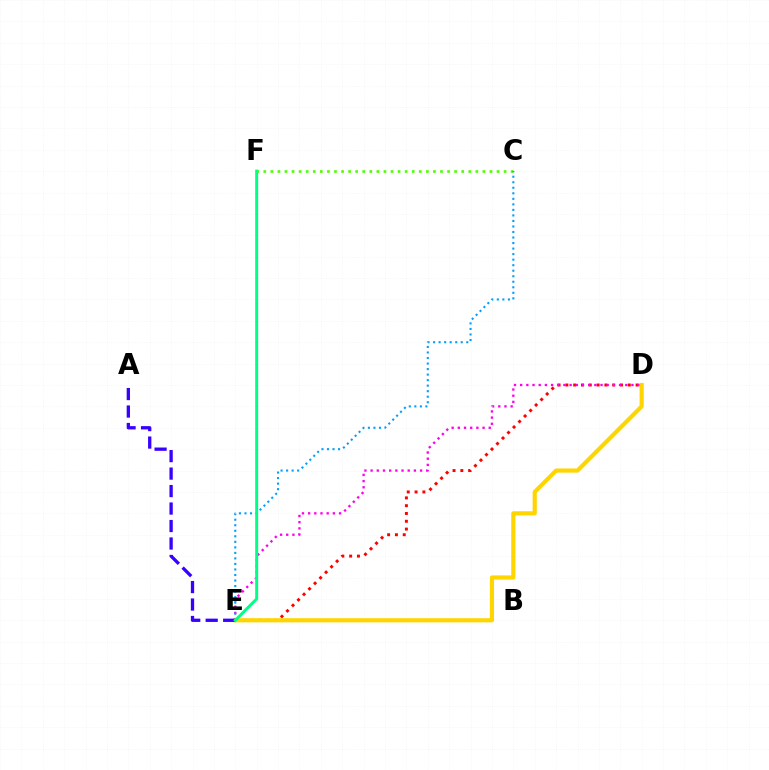{('C', 'F'): [{'color': '#4fff00', 'line_style': 'dotted', 'thickness': 1.92}], ('D', 'E'): [{'color': '#ff0000', 'line_style': 'dotted', 'thickness': 2.12}, {'color': '#ff00ed', 'line_style': 'dotted', 'thickness': 1.68}, {'color': '#ffd500', 'line_style': 'solid', 'thickness': 3.0}], ('C', 'E'): [{'color': '#009eff', 'line_style': 'dotted', 'thickness': 1.5}], ('A', 'E'): [{'color': '#3700ff', 'line_style': 'dashed', 'thickness': 2.37}], ('E', 'F'): [{'color': '#00ff86', 'line_style': 'solid', 'thickness': 2.14}]}